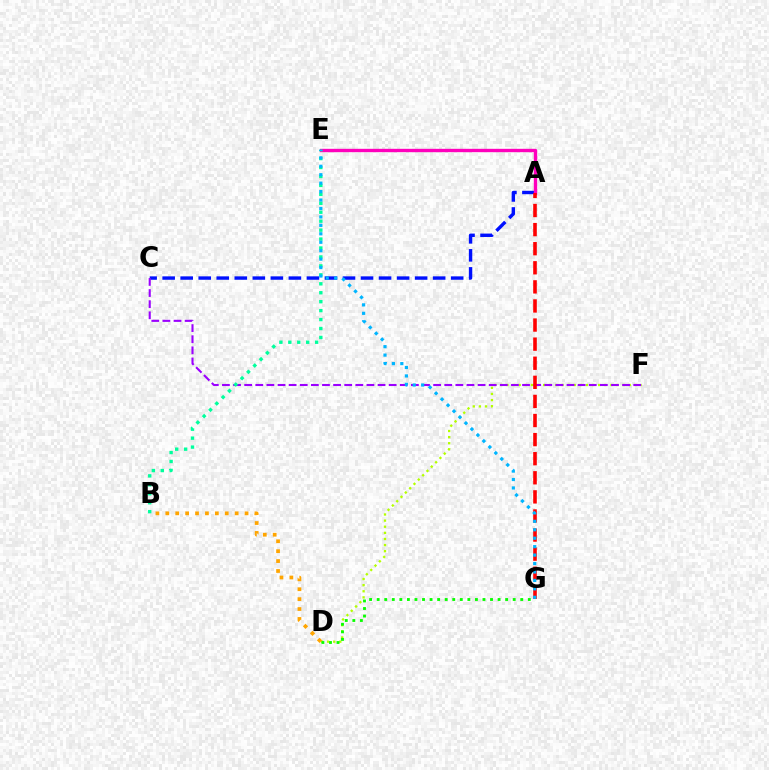{('D', 'F'): [{'color': '#b3ff00', 'line_style': 'dotted', 'thickness': 1.66}], ('A', 'C'): [{'color': '#0010ff', 'line_style': 'dashed', 'thickness': 2.45}], ('D', 'G'): [{'color': '#08ff00', 'line_style': 'dotted', 'thickness': 2.05}], ('C', 'F'): [{'color': '#9b00ff', 'line_style': 'dashed', 'thickness': 1.51}], ('A', 'E'): [{'color': '#ff00bd', 'line_style': 'solid', 'thickness': 2.42}], ('A', 'G'): [{'color': '#ff0000', 'line_style': 'dashed', 'thickness': 2.59}], ('B', 'E'): [{'color': '#00ff9d', 'line_style': 'dotted', 'thickness': 2.43}], ('E', 'G'): [{'color': '#00b5ff', 'line_style': 'dotted', 'thickness': 2.29}], ('B', 'D'): [{'color': '#ffa500', 'line_style': 'dotted', 'thickness': 2.69}]}